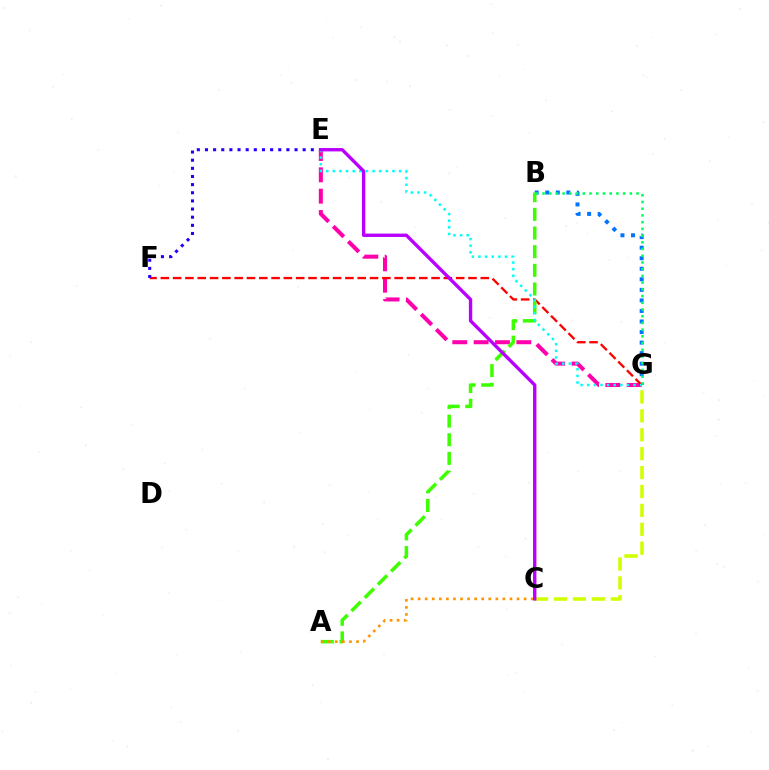{('B', 'G'): [{'color': '#0074ff', 'line_style': 'dotted', 'thickness': 2.86}, {'color': '#00ff5c', 'line_style': 'dotted', 'thickness': 1.83}], ('E', 'G'): [{'color': '#ff00ac', 'line_style': 'dashed', 'thickness': 2.9}, {'color': '#00fff6', 'line_style': 'dotted', 'thickness': 1.8}], ('C', 'G'): [{'color': '#d1ff00', 'line_style': 'dashed', 'thickness': 2.57}], ('F', 'G'): [{'color': '#ff0000', 'line_style': 'dashed', 'thickness': 1.67}], ('E', 'F'): [{'color': '#2500ff', 'line_style': 'dotted', 'thickness': 2.21}], ('A', 'B'): [{'color': '#3dff00', 'line_style': 'dashed', 'thickness': 2.53}], ('A', 'C'): [{'color': '#ff9400', 'line_style': 'dotted', 'thickness': 1.92}], ('C', 'E'): [{'color': '#b900ff', 'line_style': 'solid', 'thickness': 2.42}]}